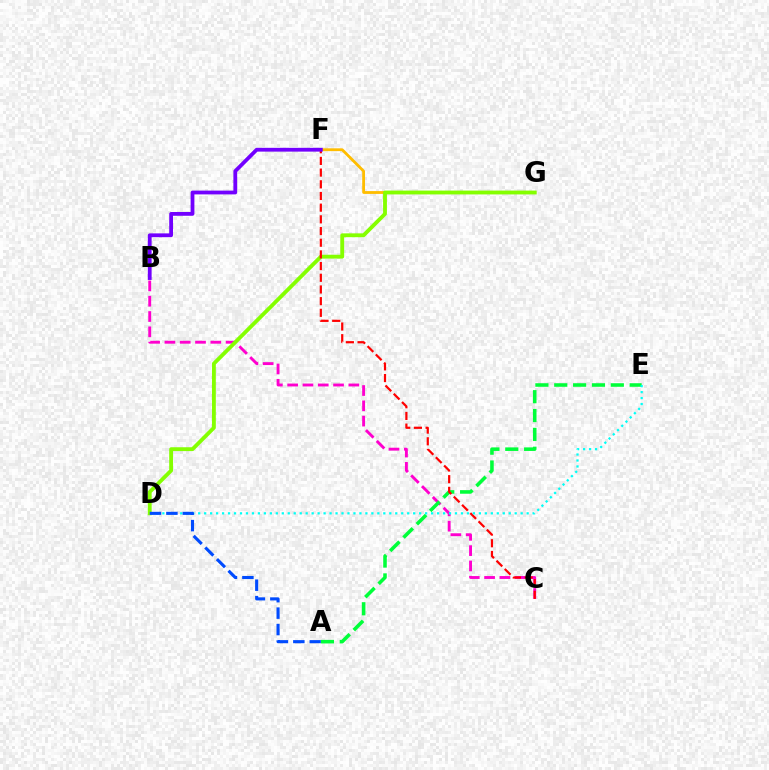{('F', 'G'): [{'color': '#ffbd00', 'line_style': 'solid', 'thickness': 2.02}], ('B', 'C'): [{'color': '#ff00cf', 'line_style': 'dashed', 'thickness': 2.08}], ('A', 'E'): [{'color': '#00ff39', 'line_style': 'dashed', 'thickness': 2.56}], ('D', 'G'): [{'color': '#84ff00', 'line_style': 'solid', 'thickness': 2.77}], ('C', 'F'): [{'color': '#ff0000', 'line_style': 'dashed', 'thickness': 1.59}], ('D', 'E'): [{'color': '#00fff6', 'line_style': 'dotted', 'thickness': 1.62}], ('A', 'D'): [{'color': '#004bff', 'line_style': 'dashed', 'thickness': 2.23}], ('B', 'F'): [{'color': '#7200ff', 'line_style': 'solid', 'thickness': 2.73}]}